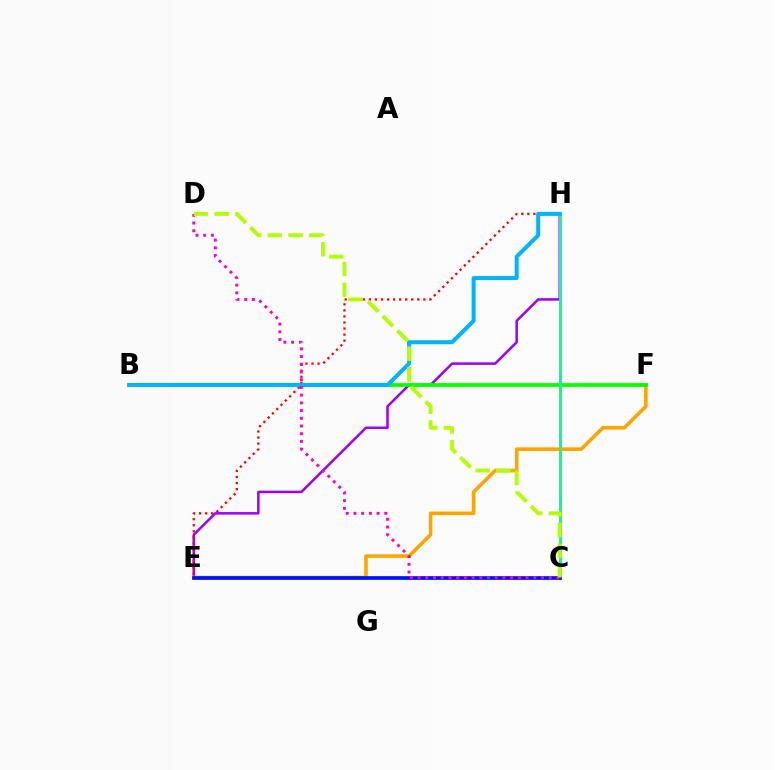{('E', 'H'): [{'color': '#9b00ff', 'line_style': 'solid', 'thickness': 1.81}, {'color': '#ff0000', 'line_style': 'dotted', 'thickness': 1.64}], ('E', 'F'): [{'color': '#ffa500', 'line_style': 'solid', 'thickness': 2.6}], ('B', 'F'): [{'color': '#08ff00', 'line_style': 'solid', 'thickness': 2.71}], ('C', 'H'): [{'color': '#00ff9d', 'line_style': 'solid', 'thickness': 2.22}], ('B', 'H'): [{'color': '#00b5ff', 'line_style': 'solid', 'thickness': 2.9}], ('C', 'E'): [{'color': '#0010ff', 'line_style': 'solid', 'thickness': 2.66}], ('C', 'D'): [{'color': '#ff00bd', 'line_style': 'dotted', 'thickness': 2.1}, {'color': '#b3ff00', 'line_style': 'dashed', 'thickness': 2.81}]}